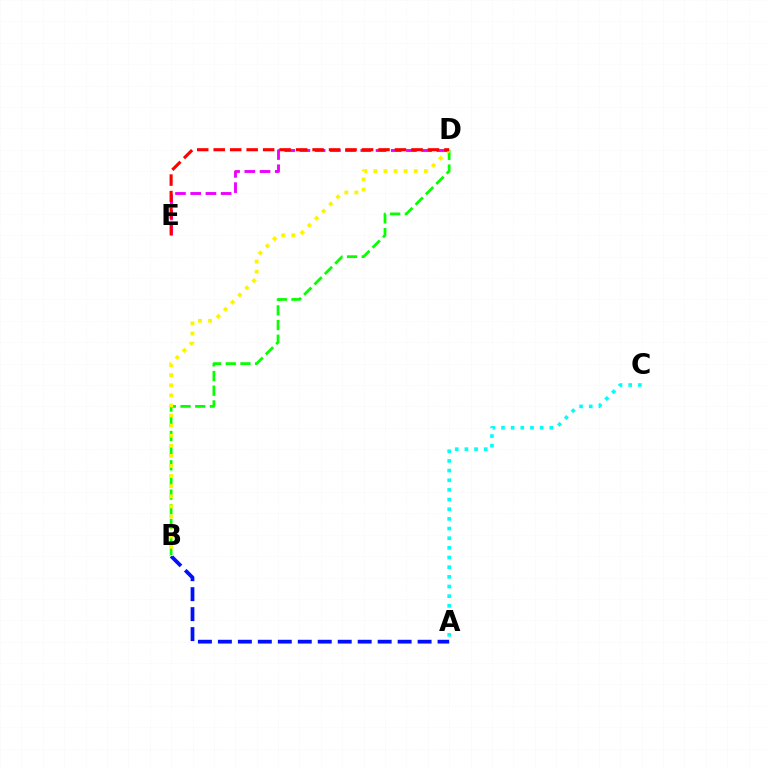{('B', 'D'): [{'color': '#08ff00', 'line_style': 'dashed', 'thickness': 1.99}, {'color': '#fcf500', 'line_style': 'dotted', 'thickness': 2.74}], ('A', 'B'): [{'color': '#0010ff', 'line_style': 'dashed', 'thickness': 2.71}], ('D', 'E'): [{'color': '#ee00ff', 'line_style': 'dashed', 'thickness': 2.07}, {'color': '#ff0000', 'line_style': 'dashed', 'thickness': 2.24}], ('A', 'C'): [{'color': '#00fff6', 'line_style': 'dotted', 'thickness': 2.62}]}